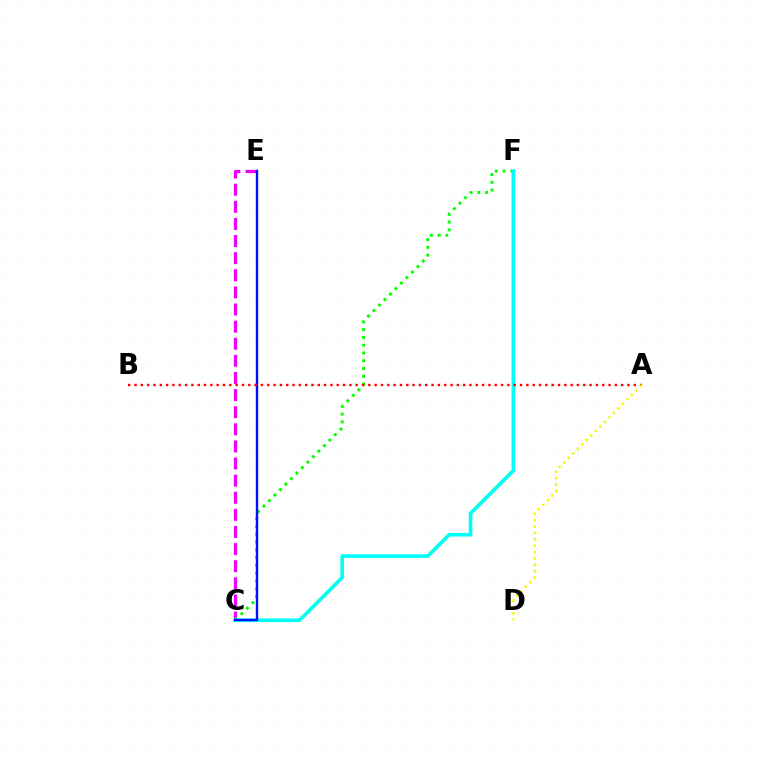{('C', 'E'): [{'color': '#ee00ff', 'line_style': 'dashed', 'thickness': 2.32}, {'color': '#0010ff', 'line_style': 'solid', 'thickness': 1.73}], ('C', 'F'): [{'color': '#08ff00', 'line_style': 'dotted', 'thickness': 2.11}, {'color': '#00fff6', 'line_style': 'solid', 'thickness': 2.61}], ('A', 'B'): [{'color': '#ff0000', 'line_style': 'dotted', 'thickness': 1.72}], ('A', 'D'): [{'color': '#fcf500', 'line_style': 'dotted', 'thickness': 1.73}]}